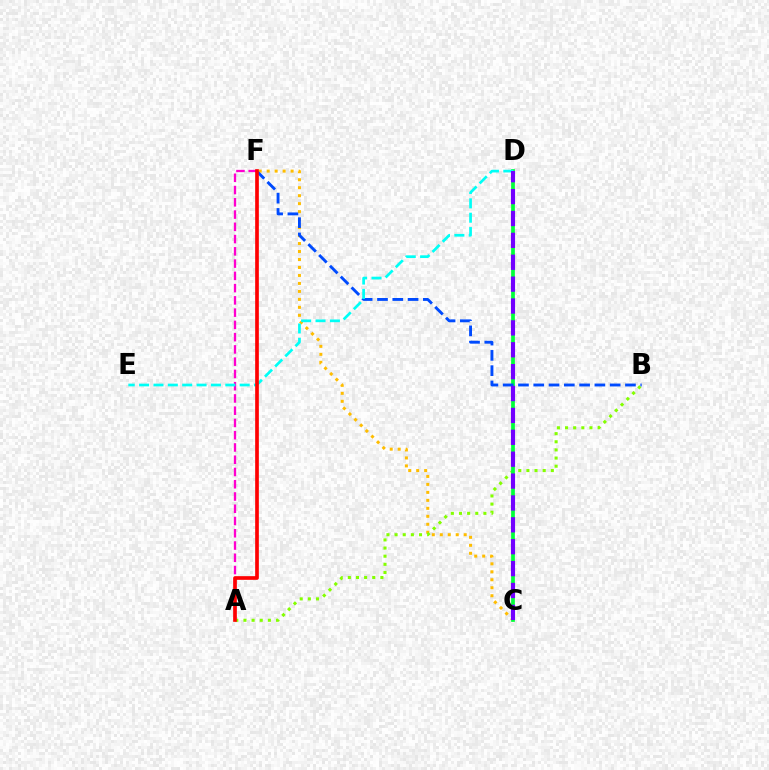{('C', 'F'): [{'color': '#ffbd00', 'line_style': 'dotted', 'thickness': 2.17}], ('A', 'B'): [{'color': '#84ff00', 'line_style': 'dotted', 'thickness': 2.21}], ('A', 'F'): [{'color': '#ff00cf', 'line_style': 'dashed', 'thickness': 1.67}, {'color': '#ff0000', 'line_style': 'solid', 'thickness': 2.64}], ('C', 'D'): [{'color': '#00ff39', 'line_style': 'solid', 'thickness': 2.68}, {'color': '#7200ff', 'line_style': 'dashed', 'thickness': 2.97}], ('B', 'F'): [{'color': '#004bff', 'line_style': 'dashed', 'thickness': 2.08}], ('D', 'E'): [{'color': '#00fff6', 'line_style': 'dashed', 'thickness': 1.95}]}